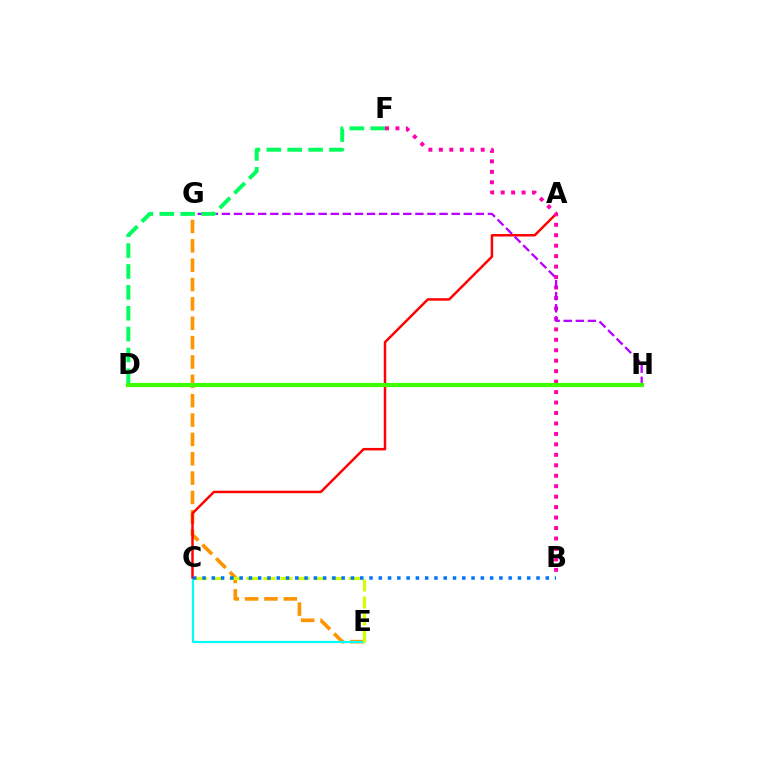{('E', 'G'): [{'color': '#ff9400', 'line_style': 'dashed', 'thickness': 2.63}], ('C', 'E'): [{'color': '#00fff6', 'line_style': 'solid', 'thickness': 1.58}, {'color': '#d1ff00', 'line_style': 'dashed', 'thickness': 2.31}], ('A', 'C'): [{'color': '#ff0000', 'line_style': 'solid', 'thickness': 1.78}], ('B', 'F'): [{'color': '#ff00ac', 'line_style': 'dotted', 'thickness': 2.84}], ('G', 'H'): [{'color': '#b900ff', 'line_style': 'dashed', 'thickness': 1.64}], ('B', 'C'): [{'color': '#0074ff', 'line_style': 'dotted', 'thickness': 2.52}], ('D', 'F'): [{'color': '#00ff5c', 'line_style': 'dashed', 'thickness': 2.84}], ('D', 'H'): [{'color': '#2500ff', 'line_style': 'solid', 'thickness': 1.81}, {'color': '#3dff00', 'line_style': 'solid', 'thickness': 2.99}]}